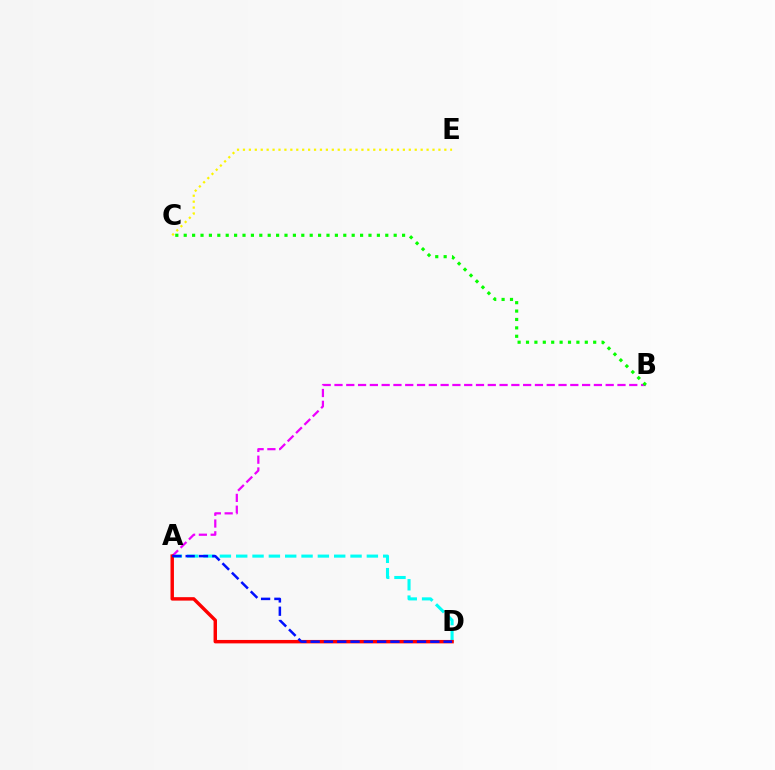{('C', 'E'): [{'color': '#fcf500', 'line_style': 'dotted', 'thickness': 1.61}], ('A', 'D'): [{'color': '#00fff6', 'line_style': 'dashed', 'thickness': 2.22}, {'color': '#ff0000', 'line_style': 'solid', 'thickness': 2.47}, {'color': '#0010ff', 'line_style': 'dashed', 'thickness': 1.81}], ('A', 'B'): [{'color': '#ee00ff', 'line_style': 'dashed', 'thickness': 1.6}], ('B', 'C'): [{'color': '#08ff00', 'line_style': 'dotted', 'thickness': 2.28}]}